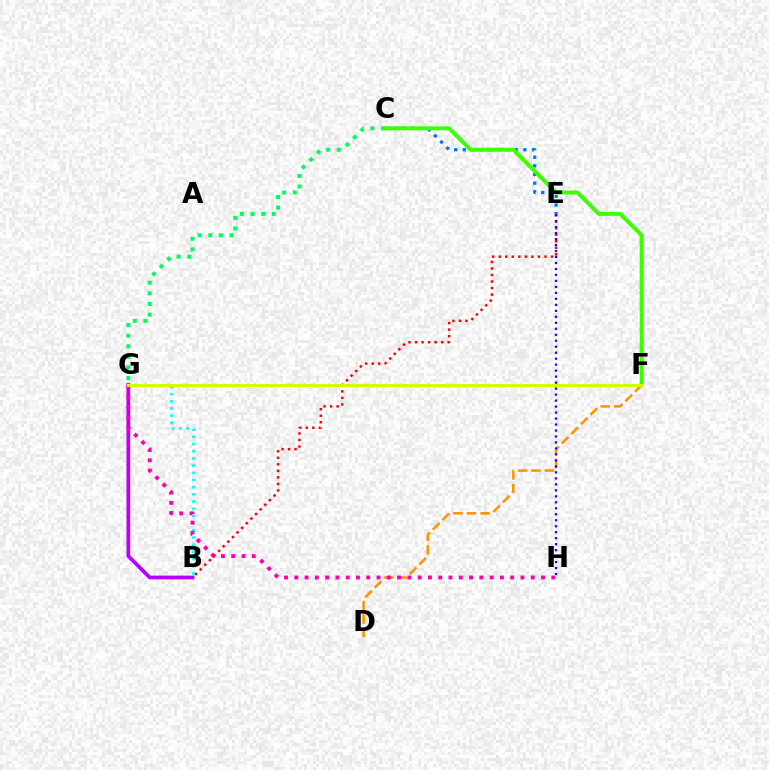{('C', 'E'): [{'color': '#0074ff', 'line_style': 'dotted', 'thickness': 2.35}], ('B', 'G'): [{'color': '#b900ff', 'line_style': 'solid', 'thickness': 2.7}, {'color': '#00fff6', 'line_style': 'dotted', 'thickness': 1.95}], ('D', 'F'): [{'color': '#ff9400', 'line_style': 'dashed', 'thickness': 1.84}], ('C', 'G'): [{'color': '#00ff5c', 'line_style': 'dotted', 'thickness': 2.88}], ('B', 'E'): [{'color': '#ff0000', 'line_style': 'dotted', 'thickness': 1.77}], ('C', 'F'): [{'color': '#3dff00', 'line_style': 'solid', 'thickness': 2.85}], ('E', 'H'): [{'color': '#2500ff', 'line_style': 'dotted', 'thickness': 1.63}], ('G', 'H'): [{'color': '#ff00ac', 'line_style': 'dotted', 'thickness': 2.79}], ('F', 'G'): [{'color': '#d1ff00', 'line_style': 'solid', 'thickness': 2.17}]}